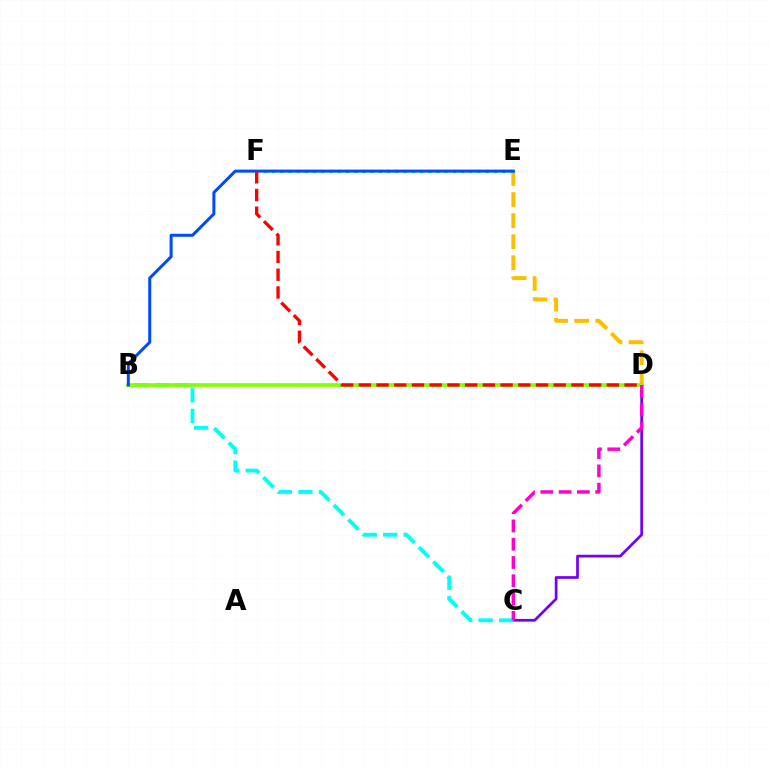{('D', 'E'): [{'color': '#ffbd00', 'line_style': 'dashed', 'thickness': 2.86}], ('C', 'D'): [{'color': '#7200ff', 'line_style': 'solid', 'thickness': 1.97}, {'color': '#ff00cf', 'line_style': 'dashed', 'thickness': 2.48}], ('B', 'C'): [{'color': '#00fff6', 'line_style': 'dashed', 'thickness': 2.78}], ('E', 'F'): [{'color': '#00ff39', 'line_style': 'dotted', 'thickness': 2.23}], ('B', 'D'): [{'color': '#84ff00', 'line_style': 'solid', 'thickness': 2.65}], ('B', 'E'): [{'color': '#004bff', 'line_style': 'solid', 'thickness': 2.17}], ('D', 'F'): [{'color': '#ff0000', 'line_style': 'dashed', 'thickness': 2.41}]}